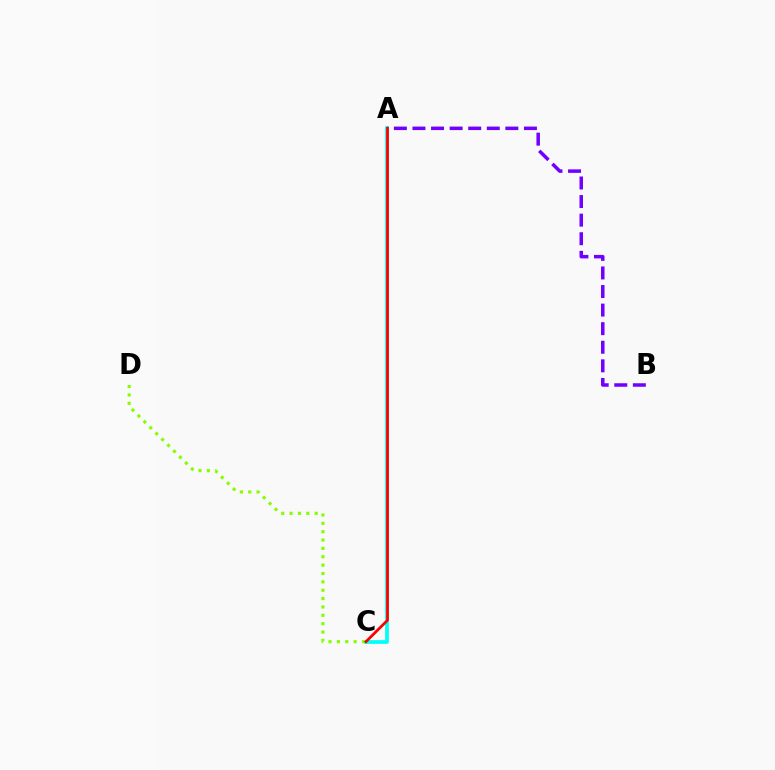{('A', 'C'): [{'color': '#00fff6', 'line_style': 'solid', 'thickness': 2.66}, {'color': '#ff0000', 'line_style': 'solid', 'thickness': 1.99}], ('A', 'B'): [{'color': '#7200ff', 'line_style': 'dashed', 'thickness': 2.52}], ('C', 'D'): [{'color': '#84ff00', 'line_style': 'dotted', 'thickness': 2.27}]}